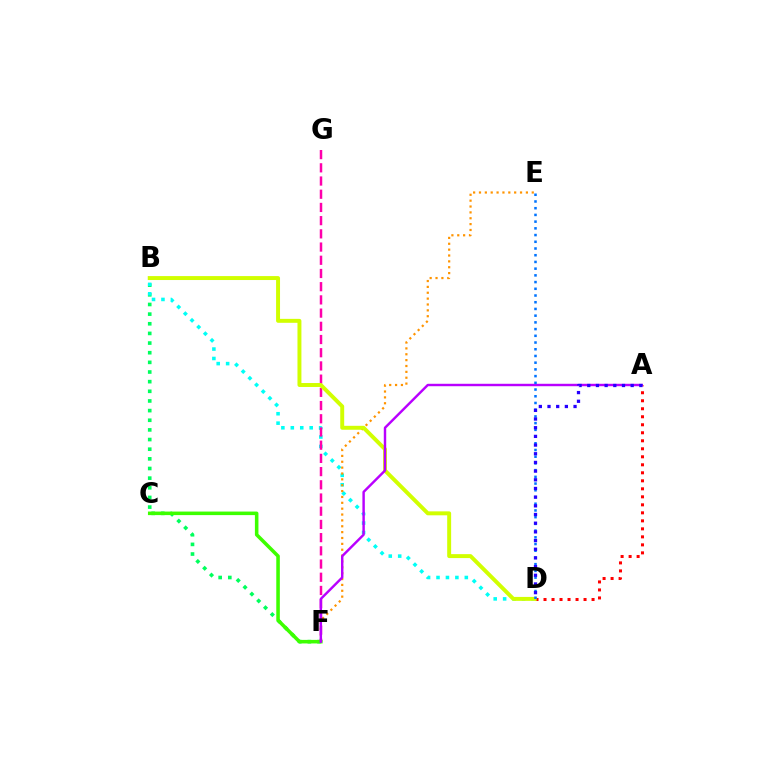{('B', 'F'): [{'color': '#00ff5c', 'line_style': 'dotted', 'thickness': 2.62}], ('B', 'D'): [{'color': '#00fff6', 'line_style': 'dotted', 'thickness': 2.56}, {'color': '#d1ff00', 'line_style': 'solid', 'thickness': 2.84}], ('E', 'F'): [{'color': '#ff9400', 'line_style': 'dotted', 'thickness': 1.59}], ('F', 'G'): [{'color': '#ff00ac', 'line_style': 'dashed', 'thickness': 1.79}], ('A', 'D'): [{'color': '#ff0000', 'line_style': 'dotted', 'thickness': 2.18}, {'color': '#2500ff', 'line_style': 'dotted', 'thickness': 2.36}], ('C', 'F'): [{'color': '#3dff00', 'line_style': 'solid', 'thickness': 2.55}], ('A', 'F'): [{'color': '#b900ff', 'line_style': 'solid', 'thickness': 1.75}], ('D', 'E'): [{'color': '#0074ff', 'line_style': 'dotted', 'thickness': 1.82}]}